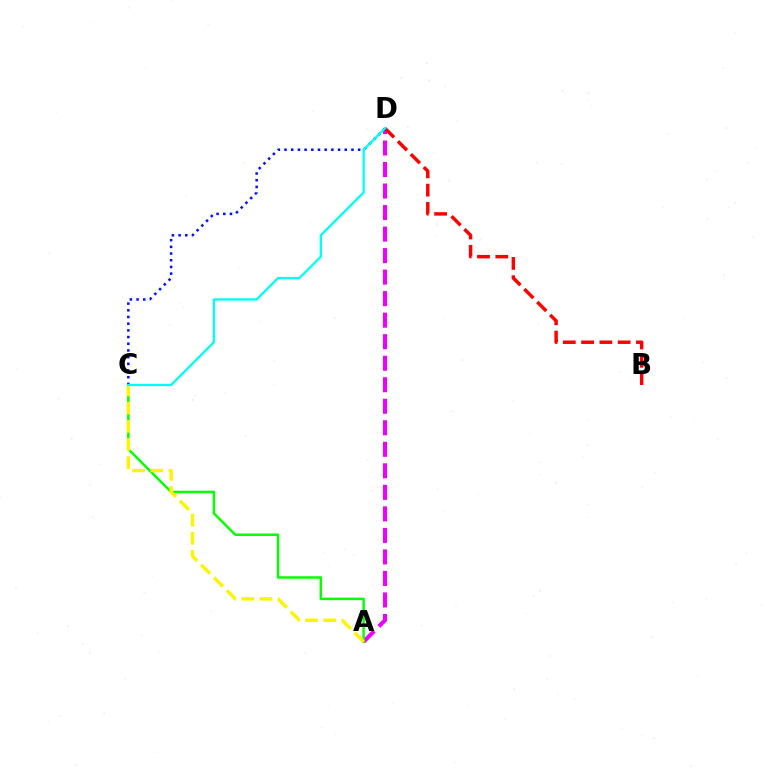{('A', 'D'): [{'color': '#ee00ff', 'line_style': 'dashed', 'thickness': 2.92}], ('B', 'D'): [{'color': '#ff0000', 'line_style': 'dashed', 'thickness': 2.48}], ('A', 'C'): [{'color': '#08ff00', 'line_style': 'solid', 'thickness': 1.79}, {'color': '#fcf500', 'line_style': 'dashed', 'thickness': 2.47}], ('C', 'D'): [{'color': '#0010ff', 'line_style': 'dotted', 'thickness': 1.82}, {'color': '#00fff6', 'line_style': 'solid', 'thickness': 1.67}]}